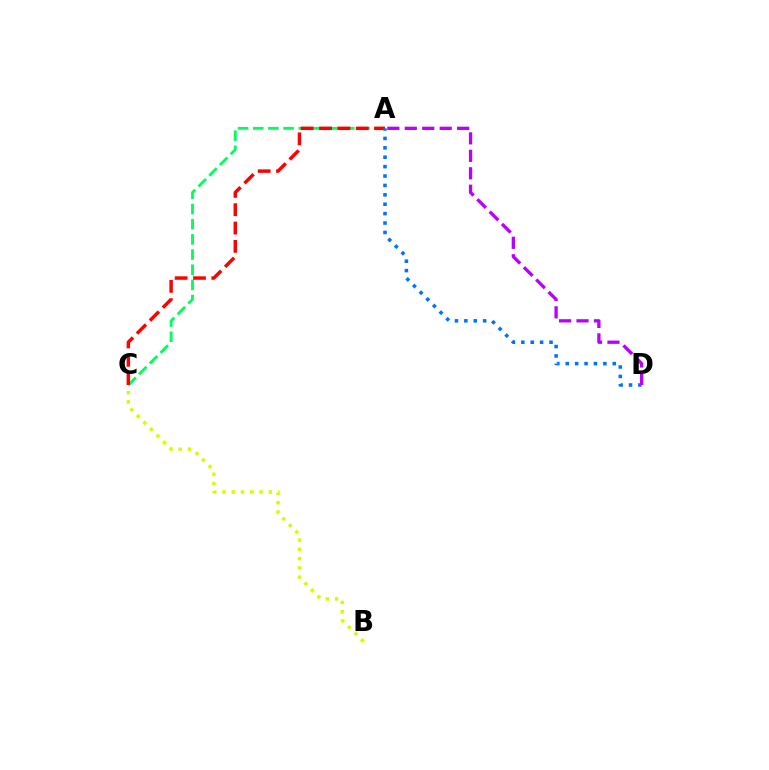{('A', 'C'): [{'color': '#00ff5c', 'line_style': 'dashed', 'thickness': 2.06}, {'color': '#ff0000', 'line_style': 'dashed', 'thickness': 2.49}], ('B', 'C'): [{'color': '#d1ff00', 'line_style': 'dotted', 'thickness': 2.52}], ('A', 'D'): [{'color': '#0074ff', 'line_style': 'dotted', 'thickness': 2.55}, {'color': '#b900ff', 'line_style': 'dashed', 'thickness': 2.37}]}